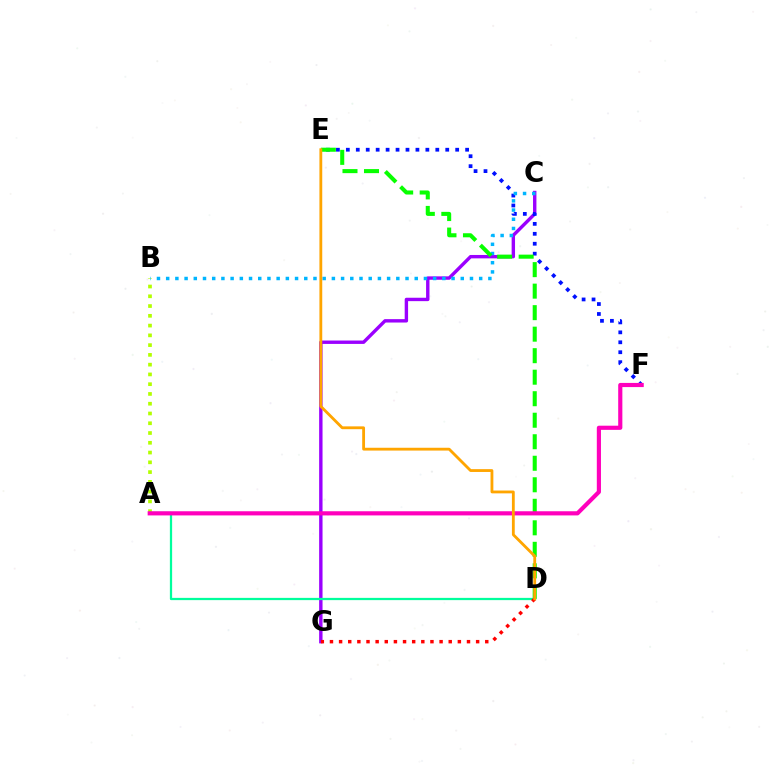{('C', 'G'): [{'color': '#9b00ff', 'line_style': 'solid', 'thickness': 2.44}], ('E', 'F'): [{'color': '#0010ff', 'line_style': 'dotted', 'thickness': 2.7}], ('A', 'B'): [{'color': '#b3ff00', 'line_style': 'dotted', 'thickness': 2.65}], ('B', 'C'): [{'color': '#00b5ff', 'line_style': 'dotted', 'thickness': 2.5}], ('D', 'E'): [{'color': '#08ff00', 'line_style': 'dashed', 'thickness': 2.92}, {'color': '#ffa500', 'line_style': 'solid', 'thickness': 2.03}], ('A', 'D'): [{'color': '#00ff9d', 'line_style': 'solid', 'thickness': 1.62}], ('D', 'G'): [{'color': '#ff0000', 'line_style': 'dotted', 'thickness': 2.48}], ('A', 'F'): [{'color': '#ff00bd', 'line_style': 'solid', 'thickness': 2.99}]}